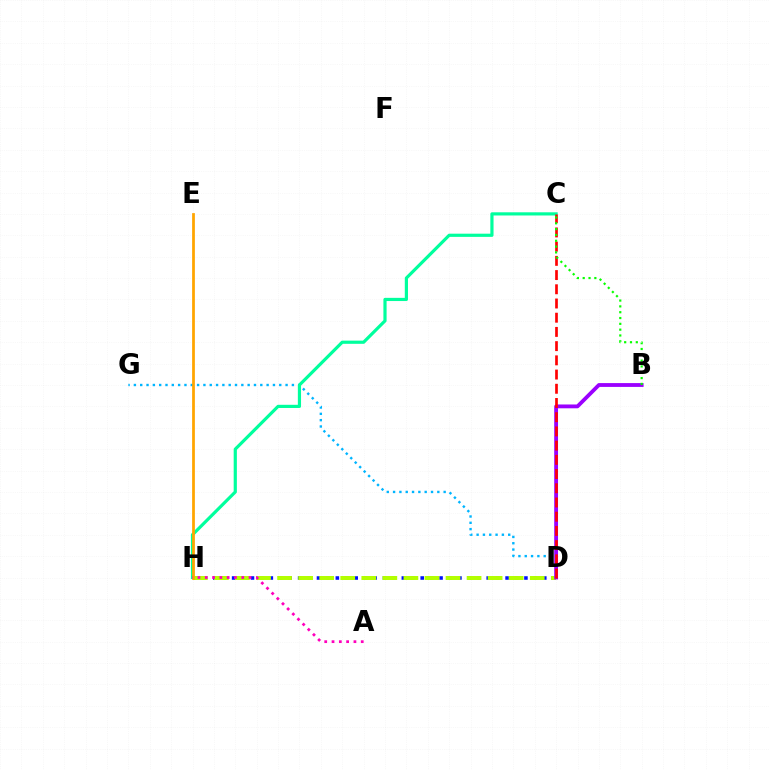{('D', 'G'): [{'color': '#00b5ff', 'line_style': 'dotted', 'thickness': 1.72}], ('D', 'H'): [{'color': '#0010ff', 'line_style': 'dotted', 'thickness': 2.56}, {'color': '#b3ff00', 'line_style': 'dashed', 'thickness': 2.86}], ('B', 'D'): [{'color': '#9b00ff', 'line_style': 'solid', 'thickness': 2.75}], ('C', 'H'): [{'color': '#00ff9d', 'line_style': 'solid', 'thickness': 2.29}], ('E', 'H'): [{'color': '#ffa500', 'line_style': 'solid', 'thickness': 1.98}], ('C', 'D'): [{'color': '#ff0000', 'line_style': 'dashed', 'thickness': 1.93}], ('B', 'C'): [{'color': '#08ff00', 'line_style': 'dotted', 'thickness': 1.58}], ('A', 'H'): [{'color': '#ff00bd', 'line_style': 'dotted', 'thickness': 1.98}]}